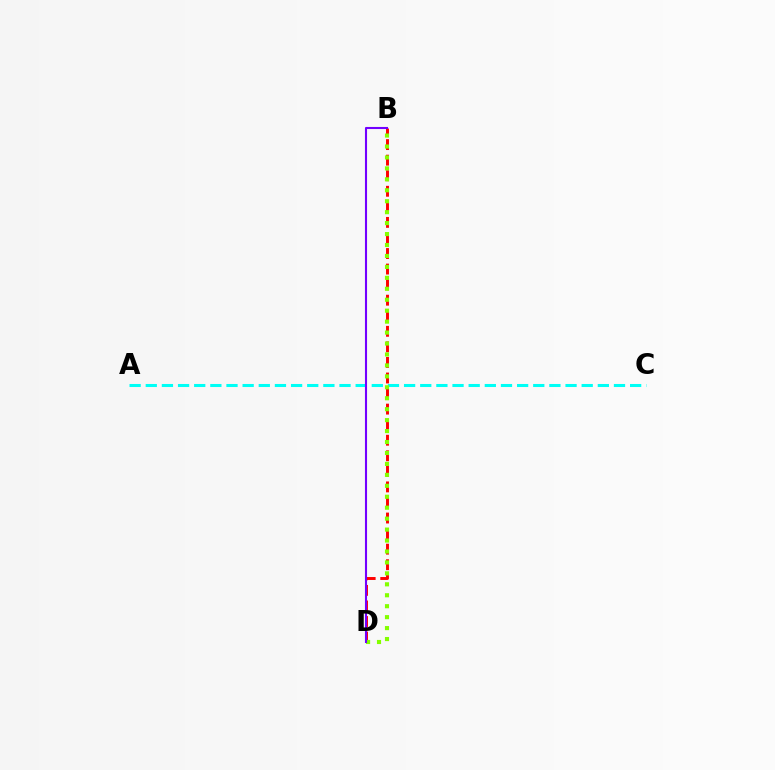{('B', 'D'): [{'color': '#ff0000', 'line_style': 'dashed', 'thickness': 2.11}, {'color': '#84ff00', 'line_style': 'dotted', 'thickness': 2.97}, {'color': '#7200ff', 'line_style': 'solid', 'thickness': 1.5}], ('A', 'C'): [{'color': '#00fff6', 'line_style': 'dashed', 'thickness': 2.19}]}